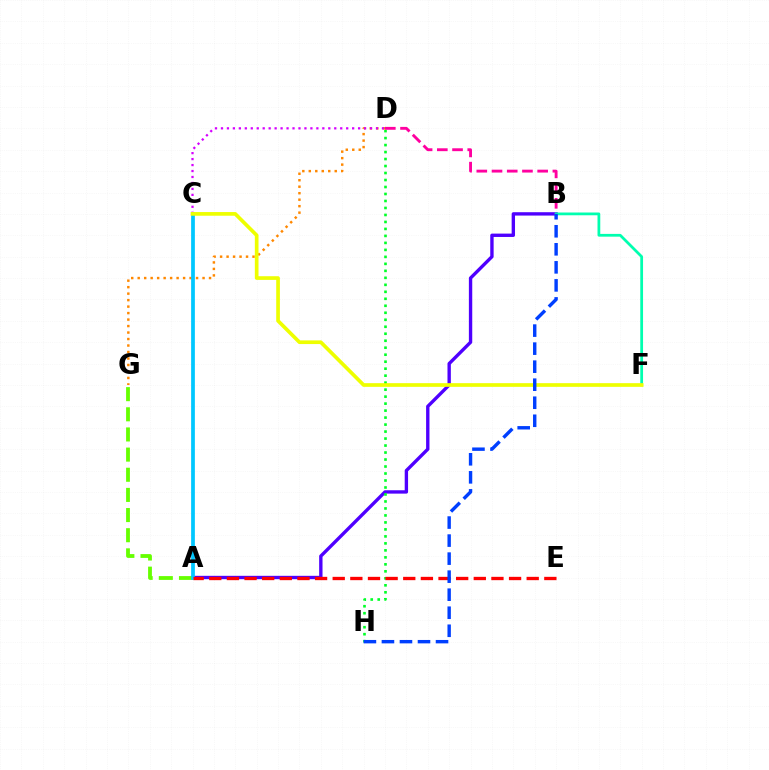{('A', 'B'): [{'color': '#4f00ff', 'line_style': 'solid', 'thickness': 2.42}], ('A', 'G'): [{'color': '#66ff00', 'line_style': 'dashed', 'thickness': 2.74}], ('D', 'H'): [{'color': '#00ff27', 'line_style': 'dotted', 'thickness': 1.9}], ('D', 'G'): [{'color': '#ff8800', 'line_style': 'dotted', 'thickness': 1.76}], ('C', 'D'): [{'color': '#d600ff', 'line_style': 'dotted', 'thickness': 1.62}], ('A', 'C'): [{'color': '#00c7ff', 'line_style': 'solid', 'thickness': 2.7}], ('B', 'D'): [{'color': '#ff00a0', 'line_style': 'dashed', 'thickness': 2.07}], ('A', 'E'): [{'color': '#ff0000', 'line_style': 'dashed', 'thickness': 2.4}], ('B', 'F'): [{'color': '#00ffaf', 'line_style': 'solid', 'thickness': 1.99}], ('C', 'F'): [{'color': '#eeff00', 'line_style': 'solid', 'thickness': 2.65}], ('B', 'H'): [{'color': '#003fff', 'line_style': 'dashed', 'thickness': 2.45}]}